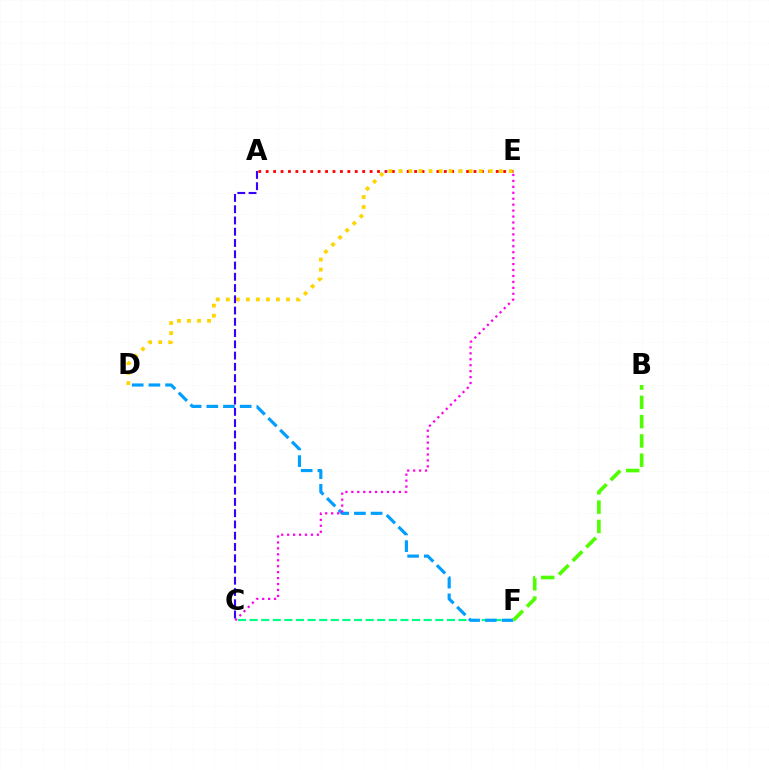{('A', 'E'): [{'color': '#ff0000', 'line_style': 'dotted', 'thickness': 2.02}], ('D', 'E'): [{'color': '#ffd500', 'line_style': 'dotted', 'thickness': 2.73}], ('C', 'F'): [{'color': '#00ff86', 'line_style': 'dashed', 'thickness': 1.58}], ('D', 'F'): [{'color': '#009eff', 'line_style': 'dashed', 'thickness': 2.27}], ('C', 'E'): [{'color': '#ff00ed', 'line_style': 'dotted', 'thickness': 1.61}], ('A', 'C'): [{'color': '#3700ff', 'line_style': 'dashed', 'thickness': 1.53}], ('B', 'F'): [{'color': '#4fff00', 'line_style': 'dashed', 'thickness': 2.62}]}